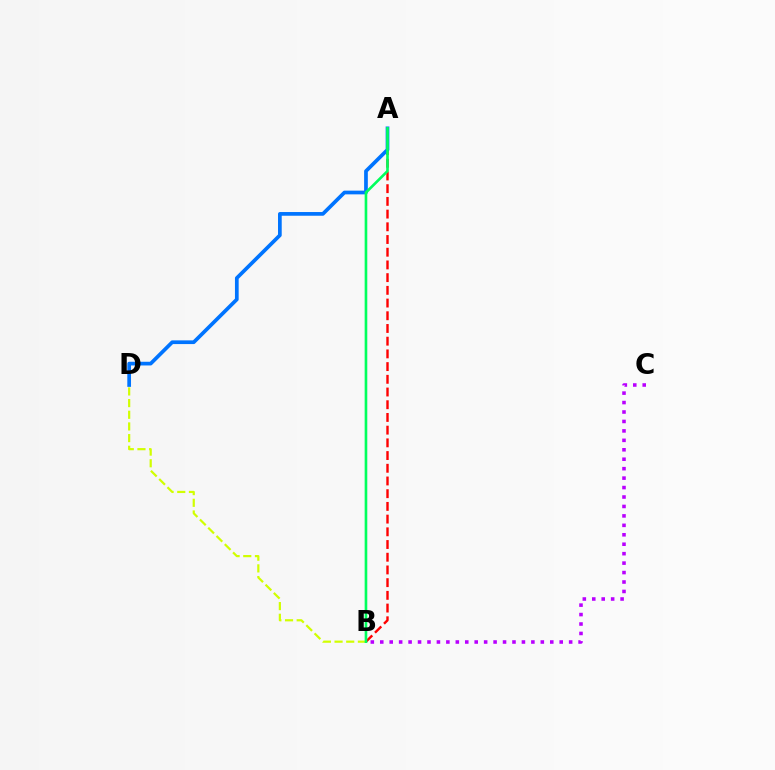{('A', 'B'): [{'color': '#ff0000', 'line_style': 'dashed', 'thickness': 1.73}, {'color': '#00ff5c', 'line_style': 'solid', 'thickness': 1.9}], ('B', 'D'): [{'color': '#d1ff00', 'line_style': 'dashed', 'thickness': 1.59}], ('A', 'D'): [{'color': '#0074ff', 'line_style': 'solid', 'thickness': 2.67}], ('B', 'C'): [{'color': '#b900ff', 'line_style': 'dotted', 'thickness': 2.57}]}